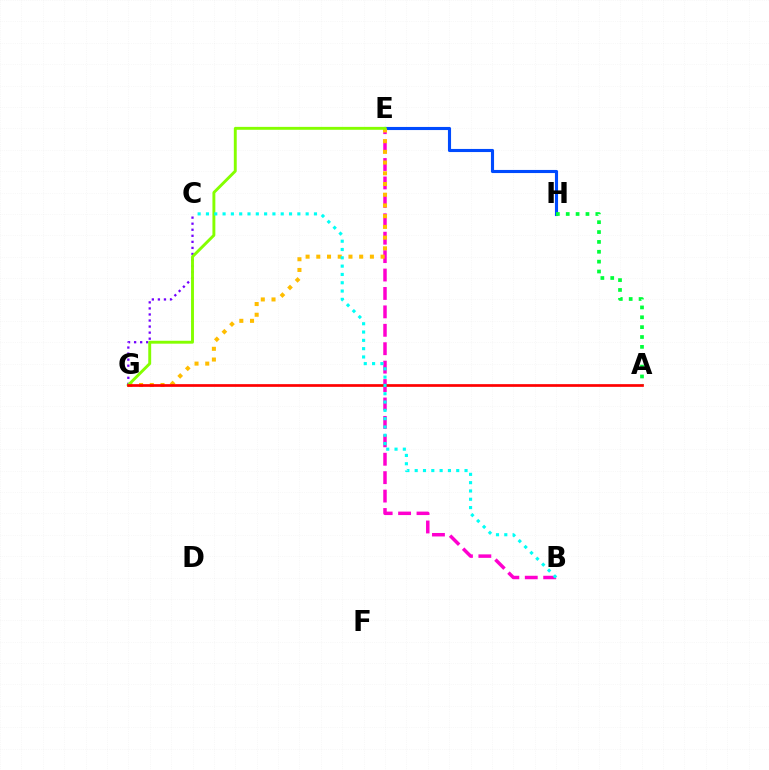{('B', 'E'): [{'color': '#ff00cf', 'line_style': 'dashed', 'thickness': 2.5}], ('E', 'H'): [{'color': '#004bff', 'line_style': 'solid', 'thickness': 2.24}], ('C', 'G'): [{'color': '#7200ff', 'line_style': 'dotted', 'thickness': 1.64}], ('A', 'H'): [{'color': '#00ff39', 'line_style': 'dotted', 'thickness': 2.68}], ('E', 'G'): [{'color': '#ffbd00', 'line_style': 'dotted', 'thickness': 2.91}, {'color': '#84ff00', 'line_style': 'solid', 'thickness': 2.09}], ('A', 'G'): [{'color': '#ff0000', 'line_style': 'solid', 'thickness': 1.94}], ('B', 'C'): [{'color': '#00fff6', 'line_style': 'dotted', 'thickness': 2.26}]}